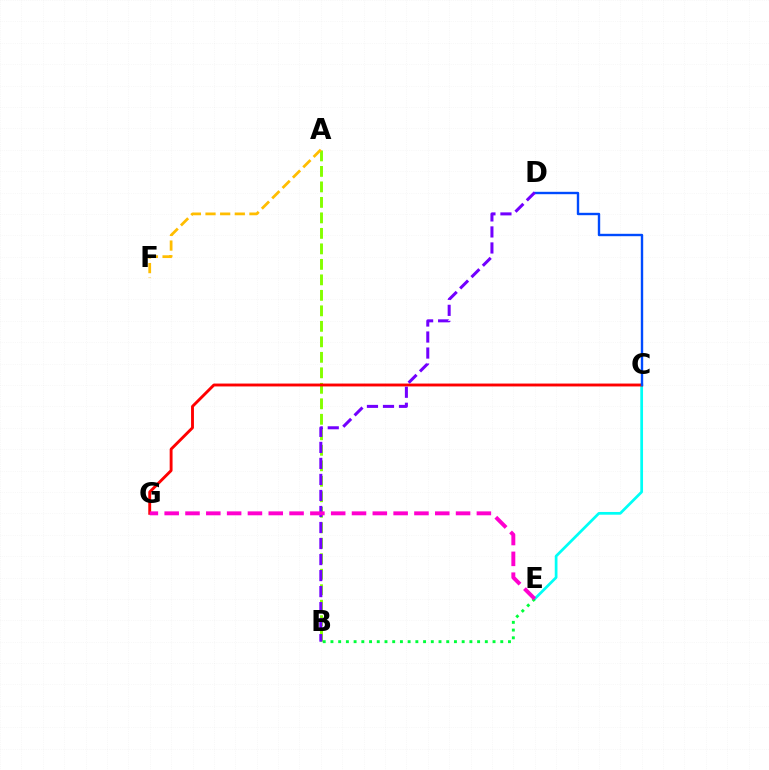{('C', 'E'): [{'color': '#00fff6', 'line_style': 'solid', 'thickness': 1.96}], ('A', 'B'): [{'color': '#84ff00', 'line_style': 'dashed', 'thickness': 2.1}], ('C', 'G'): [{'color': '#ff0000', 'line_style': 'solid', 'thickness': 2.07}], ('C', 'D'): [{'color': '#004bff', 'line_style': 'solid', 'thickness': 1.72}], ('B', 'E'): [{'color': '#00ff39', 'line_style': 'dotted', 'thickness': 2.1}], ('B', 'D'): [{'color': '#7200ff', 'line_style': 'dashed', 'thickness': 2.18}], ('E', 'G'): [{'color': '#ff00cf', 'line_style': 'dashed', 'thickness': 2.83}], ('A', 'F'): [{'color': '#ffbd00', 'line_style': 'dashed', 'thickness': 1.99}]}